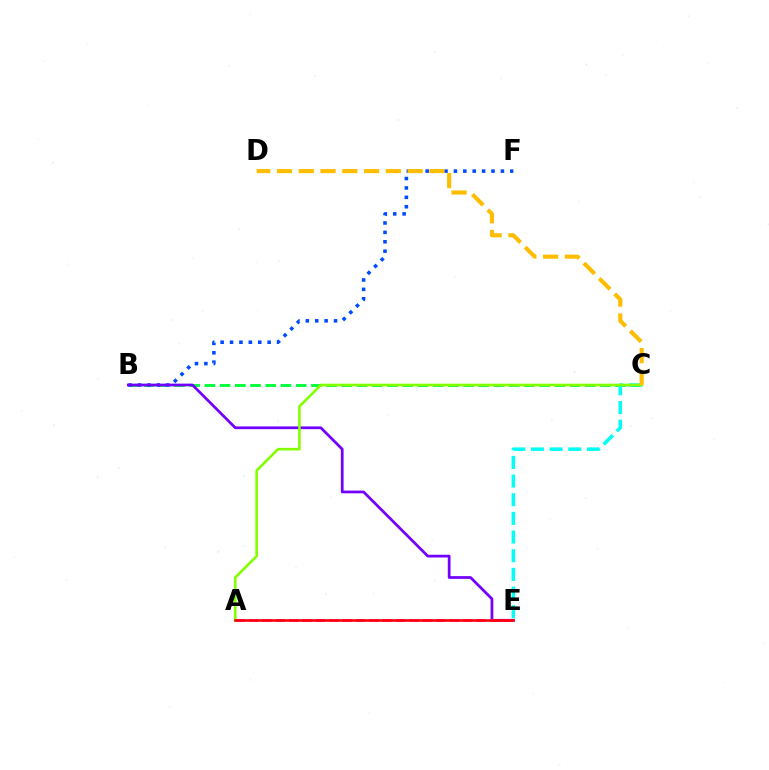{('B', 'C'): [{'color': '#00ff39', 'line_style': 'dashed', 'thickness': 2.07}], ('C', 'E'): [{'color': '#00fff6', 'line_style': 'dashed', 'thickness': 2.54}], ('B', 'F'): [{'color': '#004bff', 'line_style': 'dotted', 'thickness': 2.56}], ('B', 'E'): [{'color': '#7200ff', 'line_style': 'solid', 'thickness': 1.97}], ('A', 'C'): [{'color': '#84ff00', 'line_style': 'solid', 'thickness': 1.88}], ('A', 'E'): [{'color': '#ff00cf', 'line_style': 'dashed', 'thickness': 1.82}, {'color': '#ff0000', 'line_style': 'solid', 'thickness': 1.85}], ('C', 'D'): [{'color': '#ffbd00', 'line_style': 'dashed', 'thickness': 2.96}]}